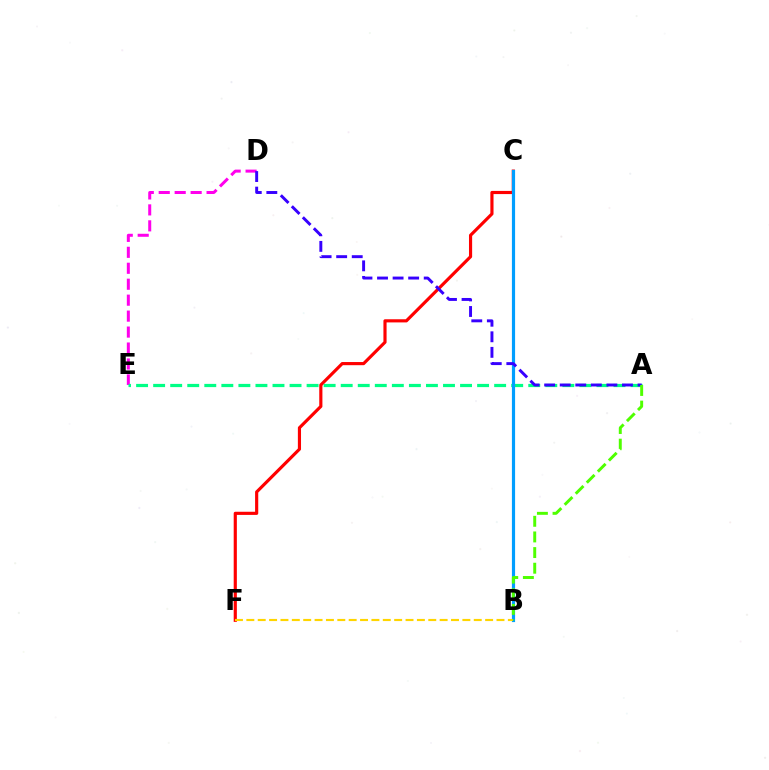{('C', 'F'): [{'color': '#ff0000', 'line_style': 'solid', 'thickness': 2.27}], ('D', 'E'): [{'color': '#ff00ed', 'line_style': 'dashed', 'thickness': 2.17}], ('A', 'E'): [{'color': '#00ff86', 'line_style': 'dashed', 'thickness': 2.32}], ('B', 'C'): [{'color': '#009eff', 'line_style': 'solid', 'thickness': 2.29}], ('B', 'F'): [{'color': '#ffd500', 'line_style': 'dashed', 'thickness': 1.54}], ('A', 'D'): [{'color': '#3700ff', 'line_style': 'dashed', 'thickness': 2.11}], ('A', 'B'): [{'color': '#4fff00', 'line_style': 'dashed', 'thickness': 2.12}]}